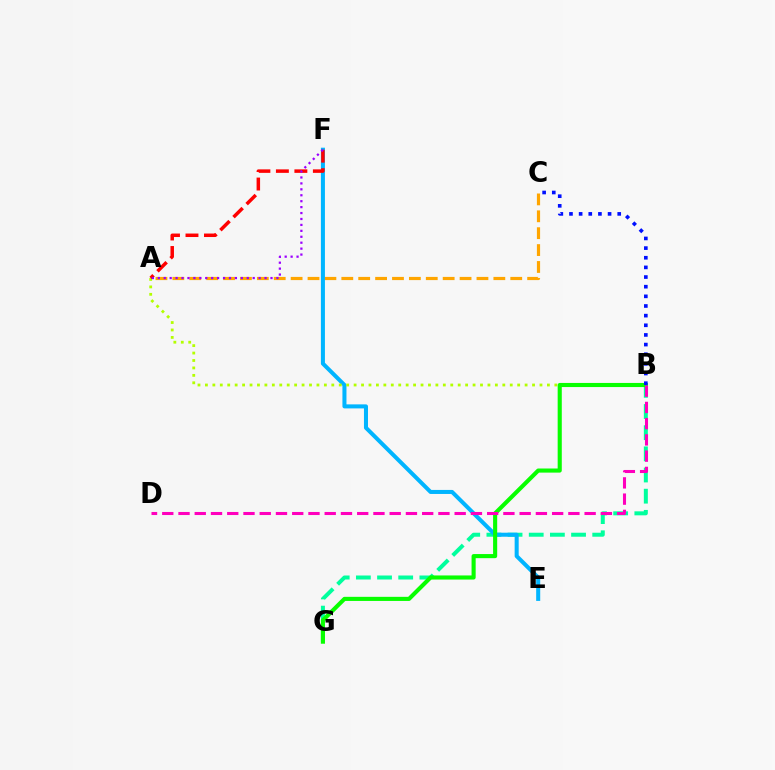{('B', 'G'): [{'color': '#00ff9d', 'line_style': 'dashed', 'thickness': 2.88}, {'color': '#08ff00', 'line_style': 'solid', 'thickness': 2.96}], ('A', 'C'): [{'color': '#ffa500', 'line_style': 'dashed', 'thickness': 2.3}], ('E', 'F'): [{'color': '#00b5ff', 'line_style': 'solid', 'thickness': 2.9}], ('A', 'B'): [{'color': '#b3ff00', 'line_style': 'dotted', 'thickness': 2.02}], ('A', 'F'): [{'color': '#ff0000', 'line_style': 'dashed', 'thickness': 2.51}, {'color': '#9b00ff', 'line_style': 'dotted', 'thickness': 1.61}], ('B', 'D'): [{'color': '#ff00bd', 'line_style': 'dashed', 'thickness': 2.21}], ('B', 'C'): [{'color': '#0010ff', 'line_style': 'dotted', 'thickness': 2.62}]}